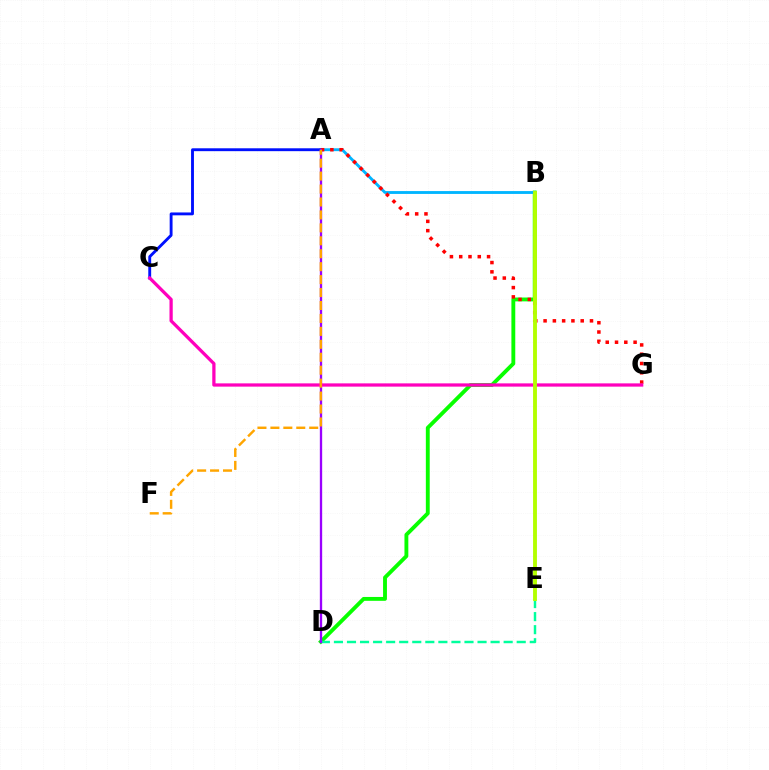{('B', 'D'): [{'color': '#08ff00', 'line_style': 'solid', 'thickness': 2.78}], ('D', 'E'): [{'color': '#00ff9d', 'line_style': 'dashed', 'thickness': 1.77}], ('A', 'B'): [{'color': '#00b5ff', 'line_style': 'solid', 'thickness': 2.06}], ('A', 'C'): [{'color': '#0010ff', 'line_style': 'solid', 'thickness': 2.07}], ('A', 'G'): [{'color': '#ff0000', 'line_style': 'dotted', 'thickness': 2.52}], ('A', 'D'): [{'color': '#9b00ff', 'line_style': 'solid', 'thickness': 1.68}], ('C', 'G'): [{'color': '#ff00bd', 'line_style': 'solid', 'thickness': 2.35}], ('A', 'F'): [{'color': '#ffa500', 'line_style': 'dashed', 'thickness': 1.76}], ('B', 'E'): [{'color': '#b3ff00', 'line_style': 'solid', 'thickness': 2.78}]}